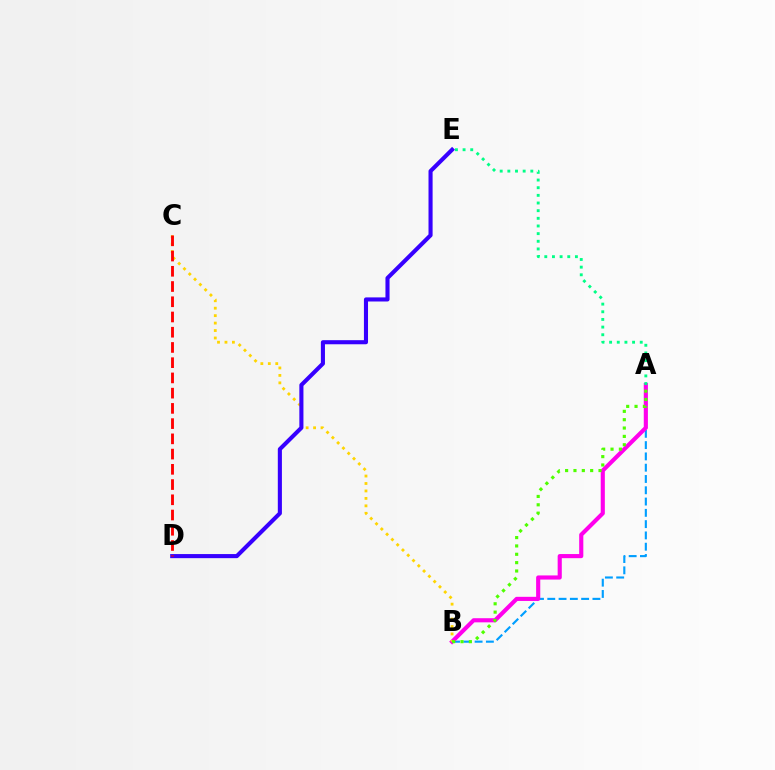{('A', 'B'): [{'color': '#009eff', 'line_style': 'dashed', 'thickness': 1.53}, {'color': '#ff00ed', 'line_style': 'solid', 'thickness': 2.97}, {'color': '#4fff00', 'line_style': 'dotted', 'thickness': 2.27}], ('A', 'E'): [{'color': '#00ff86', 'line_style': 'dotted', 'thickness': 2.08}], ('B', 'C'): [{'color': '#ffd500', 'line_style': 'dotted', 'thickness': 2.02}], ('D', 'E'): [{'color': '#3700ff', 'line_style': 'solid', 'thickness': 2.95}], ('C', 'D'): [{'color': '#ff0000', 'line_style': 'dashed', 'thickness': 2.07}]}